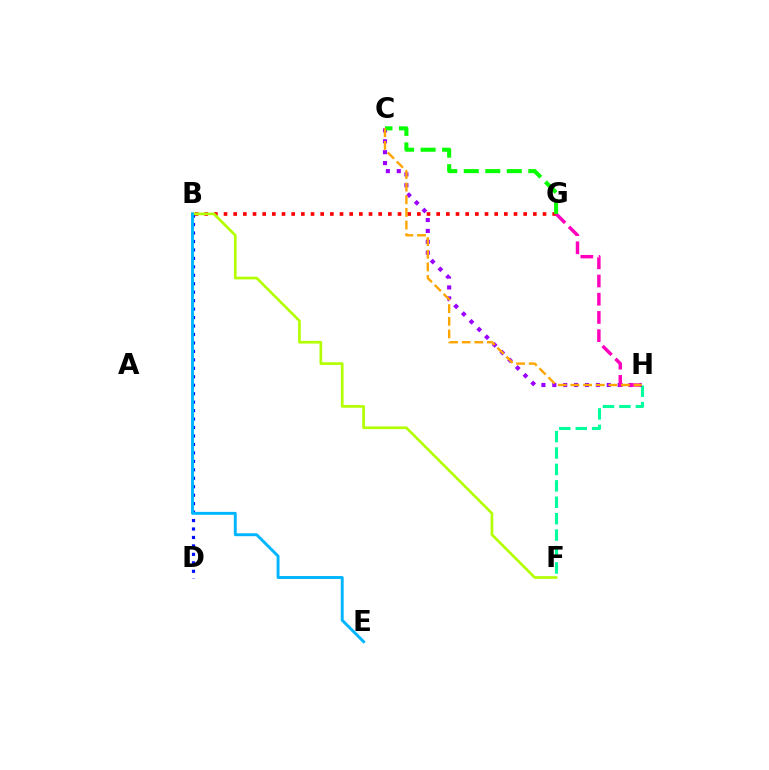{('B', 'G'): [{'color': '#ff0000', 'line_style': 'dotted', 'thickness': 2.63}], ('B', 'D'): [{'color': '#0010ff', 'line_style': 'dotted', 'thickness': 2.3}], ('F', 'H'): [{'color': '#00ff9d', 'line_style': 'dashed', 'thickness': 2.23}], ('C', 'H'): [{'color': '#9b00ff', 'line_style': 'dotted', 'thickness': 2.96}, {'color': '#ffa500', 'line_style': 'dashed', 'thickness': 1.72}], ('G', 'H'): [{'color': '#ff00bd', 'line_style': 'dashed', 'thickness': 2.47}], ('B', 'F'): [{'color': '#b3ff00', 'line_style': 'solid', 'thickness': 1.93}], ('B', 'E'): [{'color': '#00b5ff', 'line_style': 'solid', 'thickness': 2.1}], ('C', 'G'): [{'color': '#08ff00', 'line_style': 'dashed', 'thickness': 2.92}]}